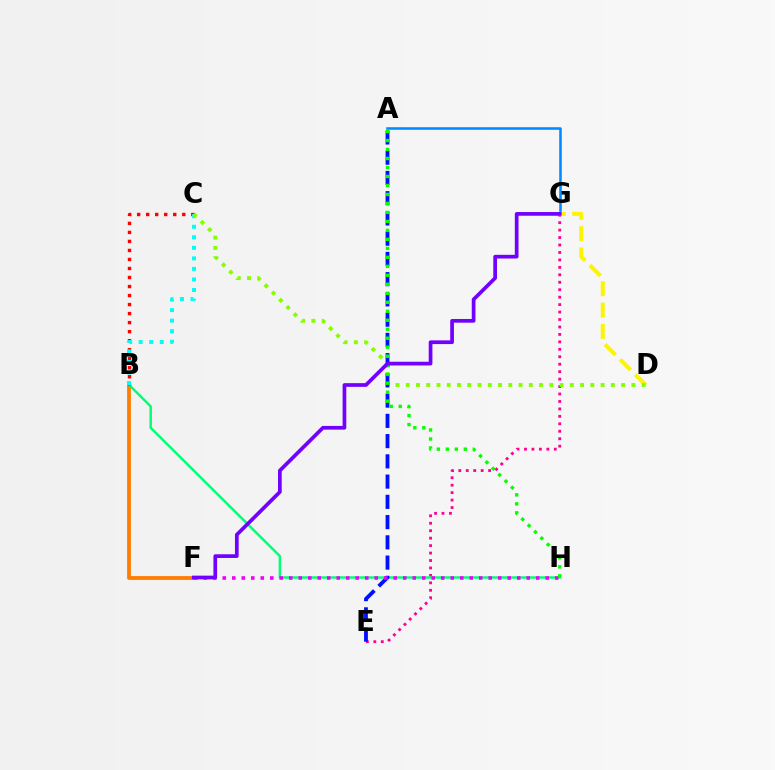{('E', 'G'): [{'color': '#ff0094', 'line_style': 'dotted', 'thickness': 2.02}], ('B', 'F'): [{'color': '#ff7c00', 'line_style': 'solid', 'thickness': 2.73}], ('B', 'H'): [{'color': '#00ff74', 'line_style': 'solid', 'thickness': 1.77}], ('A', 'G'): [{'color': '#008cff', 'line_style': 'solid', 'thickness': 1.85}], ('B', 'C'): [{'color': '#ff0000', 'line_style': 'dotted', 'thickness': 2.45}, {'color': '#00fff6', 'line_style': 'dotted', 'thickness': 2.86}], ('D', 'G'): [{'color': '#fcf500', 'line_style': 'dashed', 'thickness': 2.9}], ('C', 'D'): [{'color': '#84ff00', 'line_style': 'dotted', 'thickness': 2.79}], ('A', 'E'): [{'color': '#0010ff', 'line_style': 'dashed', 'thickness': 2.75}], ('F', 'H'): [{'color': '#ee00ff', 'line_style': 'dotted', 'thickness': 2.58}], ('A', 'H'): [{'color': '#08ff00', 'line_style': 'dotted', 'thickness': 2.44}], ('F', 'G'): [{'color': '#7200ff', 'line_style': 'solid', 'thickness': 2.67}]}